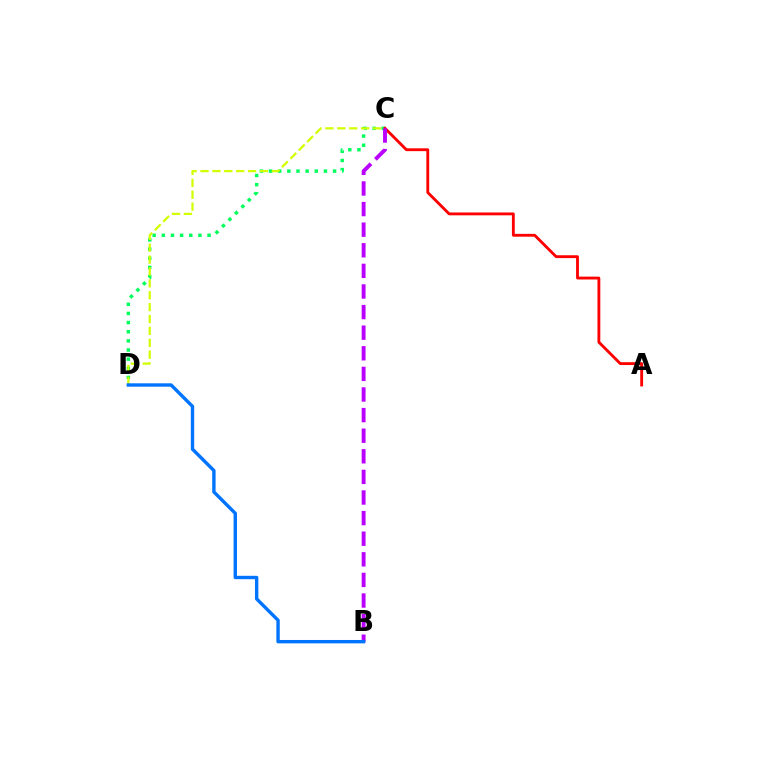{('C', 'D'): [{'color': '#00ff5c', 'line_style': 'dotted', 'thickness': 2.49}, {'color': '#d1ff00', 'line_style': 'dashed', 'thickness': 1.61}], ('A', 'C'): [{'color': '#ff0000', 'line_style': 'solid', 'thickness': 2.05}], ('B', 'C'): [{'color': '#b900ff', 'line_style': 'dashed', 'thickness': 2.8}], ('B', 'D'): [{'color': '#0074ff', 'line_style': 'solid', 'thickness': 2.44}]}